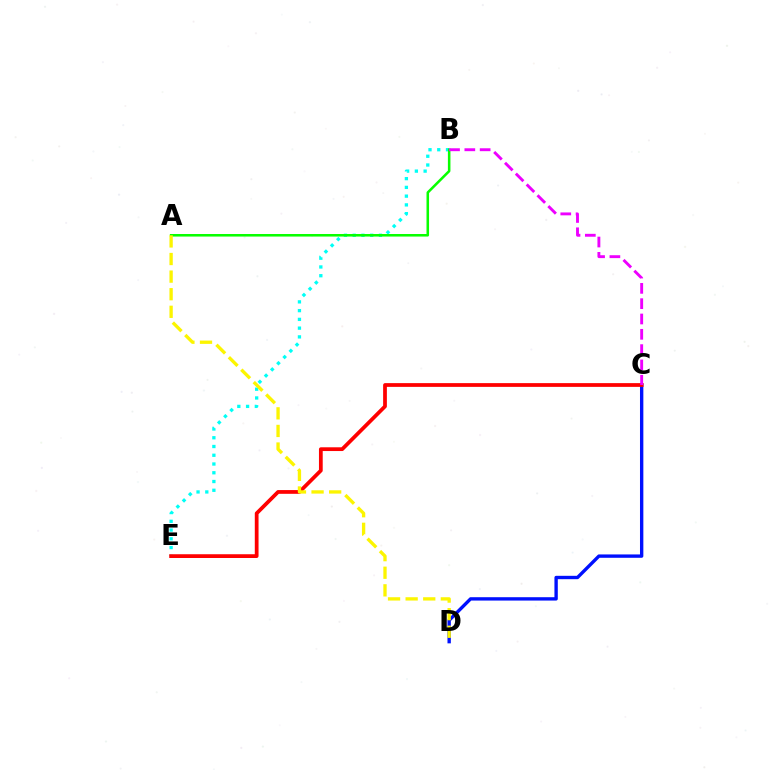{('B', 'E'): [{'color': '#00fff6', 'line_style': 'dotted', 'thickness': 2.38}], ('C', 'D'): [{'color': '#0010ff', 'line_style': 'solid', 'thickness': 2.42}], ('C', 'E'): [{'color': '#ff0000', 'line_style': 'solid', 'thickness': 2.7}], ('A', 'B'): [{'color': '#08ff00', 'line_style': 'solid', 'thickness': 1.83}], ('A', 'D'): [{'color': '#fcf500', 'line_style': 'dashed', 'thickness': 2.39}], ('B', 'C'): [{'color': '#ee00ff', 'line_style': 'dashed', 'thickness': 2.08}]}